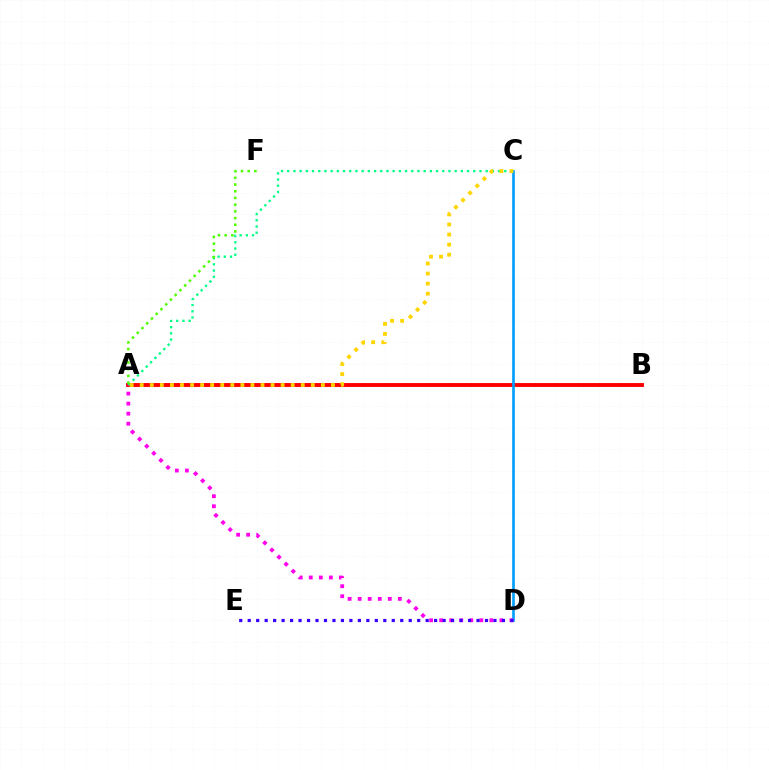{('A', 'B'): [{'color': '#ff0000', 'line_style': 'solid', 'thickness': 2.8}], ('C', 'D'): [{'color': '#009eff', 'line_style': 'solid', 'thickness': 1.91}], ('A', 'D'): [{'color': '#ff00ed', 'line_style': 'dotted', 'thickness': 2.73}], ('A', 'C'): [{'color': '#00ff86', 'line_style': 'dotted', 'thickness': 1.69}, {'color': '#ffd500', 'line_style': 'dotted', 'thickness': 2.73}], ('D', 'E'): [{'color': '#3700ff', 'line_style': 'dotted', 'thickness': 2.3}], ('A', 'F'): [{'color': '#4fff00', 'line_style': 'dotted', 'thickness': 1.82}]}